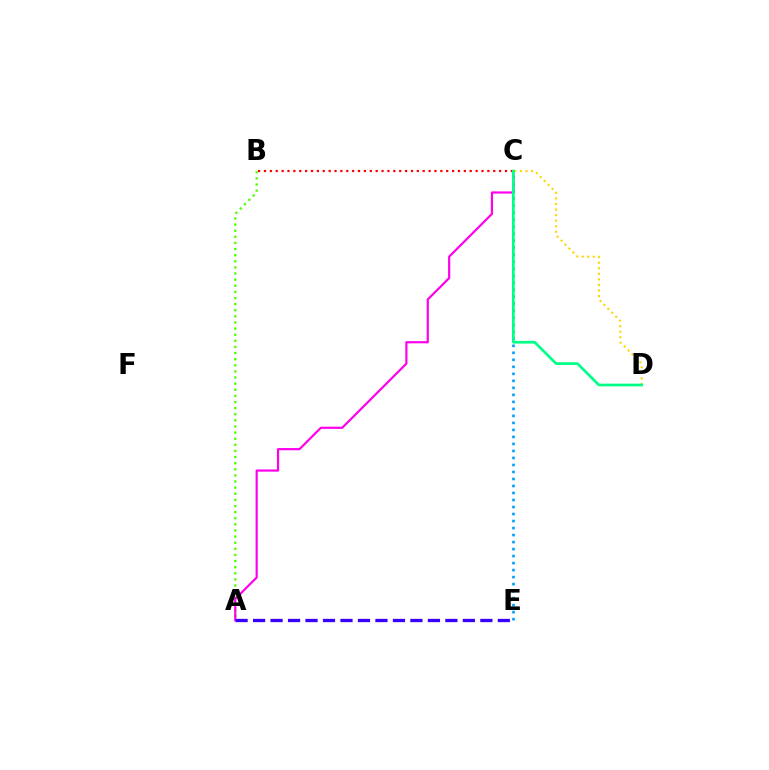{('B', 'C'): [{'color': '#ff0000', 'line_style': 'dotted', 'thickness': 1.6}], ('A', 'B'): [{'color': '#4fff00', 'line_style': 'dotted', 'thickness': 1.66}], ('C', 'E'): [{'color': '#009eff', 'line_style': 'dotted', 'thickness': 1.9}], ('A', 'C'): [{'color': '#ff00ed', 'line_style': 'solid', 'thickness': 1.58}], ('C', 'D'): [{'color': '#ffd500', 'line_style': 'dotted', 'thickness': 1.51}, {'color': '#00ff86', 'line_style': 'solid', 'thickness': 1.94}], ('A', 'E'): [{'color': '#3700ff', 'line_style': 'dashed', 'thickness': 2.37}]}